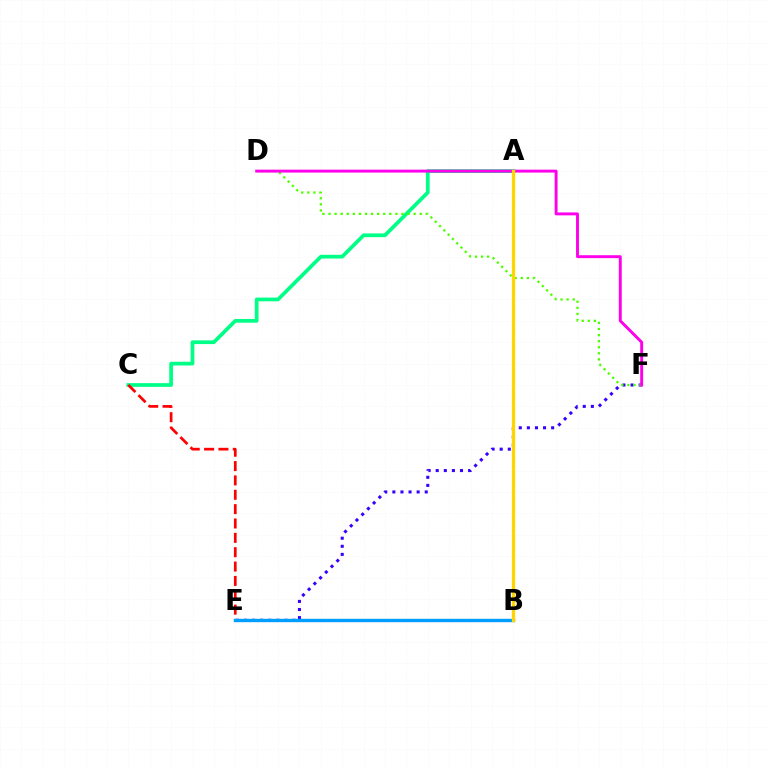{('A', 'C'): [{'color': '#00ff86', 'line_style': 'solid', 'thickness': 2.68}], ('E', 'F'): [{'color': '#3700ff', 'line_style': 'dotted', 'thickness': 2.2}], ('D', 'F'): [{'color': '#4fff00', 'line_style': 'dotted', 'thickness': 1.65}, {'color': '#ff00ed', 'line_style': 'solid', 'thickness': 2.1}], ('C', 'E'): [{'color': '#ff0000', 'line_style': 'dashed', 'thickness': 1.95}], ('B', 'E'): [{'color': '#009eff', 'line_style': 'solid', 'thickness': 2.43}], ('A', 'B'): [{'color': '#ffd500', 'line_style': 'solid', 'thickness': 2.37}]}